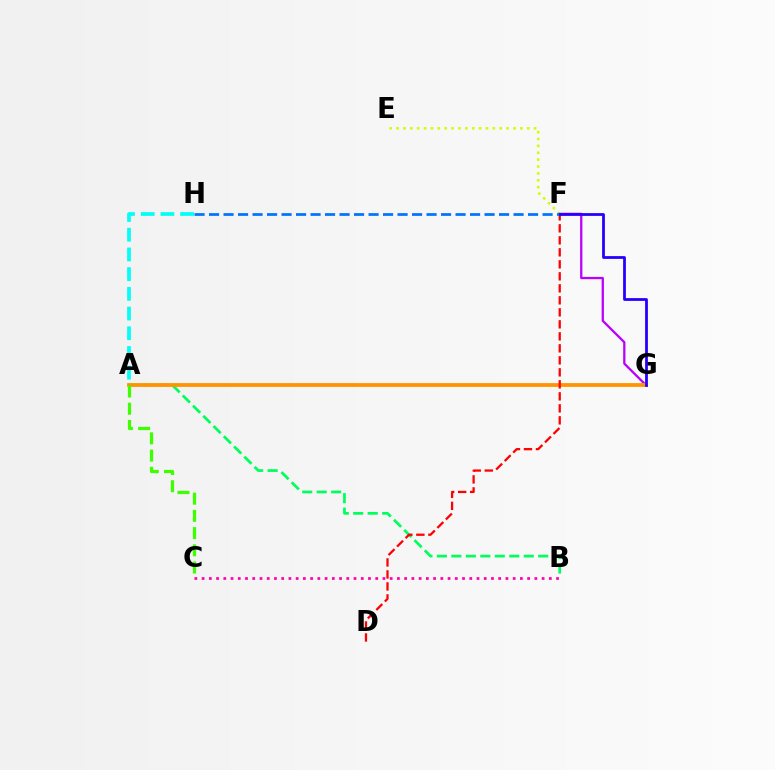{('E', 'F'): [{'color': '#d1ff00', 'line_style': 'dotted', 'thickness': 1.87}], ('F', 'G'): [{'color': '#b900ff', 'line_style': 'solid', 'thickness': 1.64}, {'color': '#2500ff', 'line_style': 'solid', 'thickness': 2.0}], ('A', 'B'): [{'color': '#00ff5c', 'line_style': 'dashed', 'thickness': 1.97}], ('A', 'G'): [{'color': '#ff9400', 'line_style': 'solid', 'thickness': 2.72}], ('A', 'H'): [{'color': '#00fff6', 'line_style': 'dashed', 'thickness': 2.68}], ('A', 'C'): [{'color': '#3dff00', 'line_style': 'dashed', 'thickness': 2.34}], ('D', 'F'): [{'color': '#ff0000', 'line_style': 'dashed', 'thickness': 1.63}], ('F', 'H'): [{'color': '#0074ff', 'line_style': 'dashed', 'thickness': 1.97}], ('B', 'C'): [{'color': '#ff00ac', 'line_style': 'dotted', 'thickness': 1.97}]}